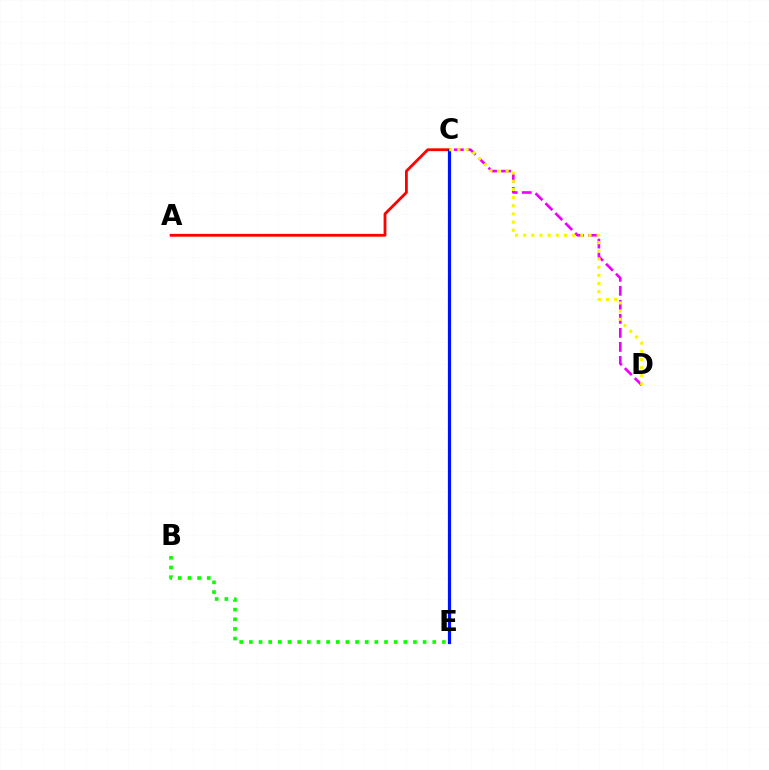{('C', 'D'): [{'color': '#ee00ff', 'line_style': 'dashed', 'thickness': 1.91}, {'color': '#fcf500', 'line_style': 'dotted', 'thickness': 2.22}], ('C', 'E'): [{'color': '#00fff6', 'line_style': 'dotted', 'thickness': 1.5}, {'color': '#0010ff', 'line_style': 'solid', 'thickness': 2.29}], ('A', 'C'): [{'color': '#ff0000', 'line_style': 'solid', 'thickness': 2.03}], ('B', 'E'): [{'color': '#08ff00', 'line_style': 'dotted', 'thickness': 2.62}]}